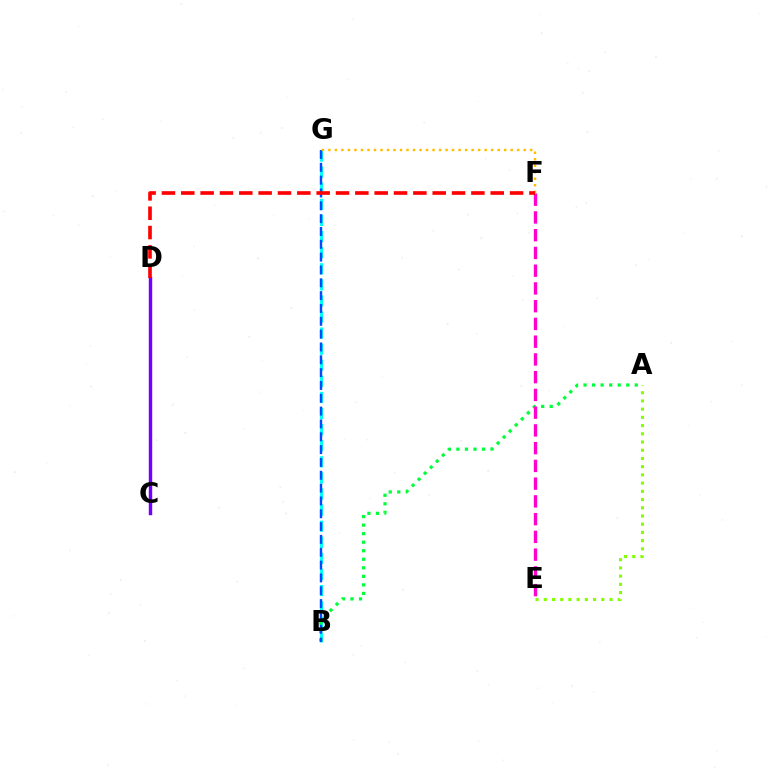{('A', 'E'): [{'color': '#84ff00', 'line_style': 'dotted', 'thickness': 2.23}], ('B', 'G'): [{'color': '#00fff6', 'line_style': 'dashed', 'thickness': 2.19}, {'color': '#004bff', 'line_style': 'dashed', 'thickness': 1.74}], ('A', 'B'): [{'color': '#00ff39', 'line_style': 'dotted', 'thickness': 2.32}], ('E', 'F'): [{'color': '#ff00cf', 'line_style': 'dashed', 'thickness': 2.41}], ('F', 'G'): [{'color': '#ffbd00', 'line_style': 'dotted', 'thickness': 1.77}], ('C', 'D'): [{'color': '#7200ff', 'line_style': 'solid', 'thickness': 2.46}], ('D', 'F'): [{'color': '#ff0000', 'line_style': 'dashed', 'thickness': 2.63}]}